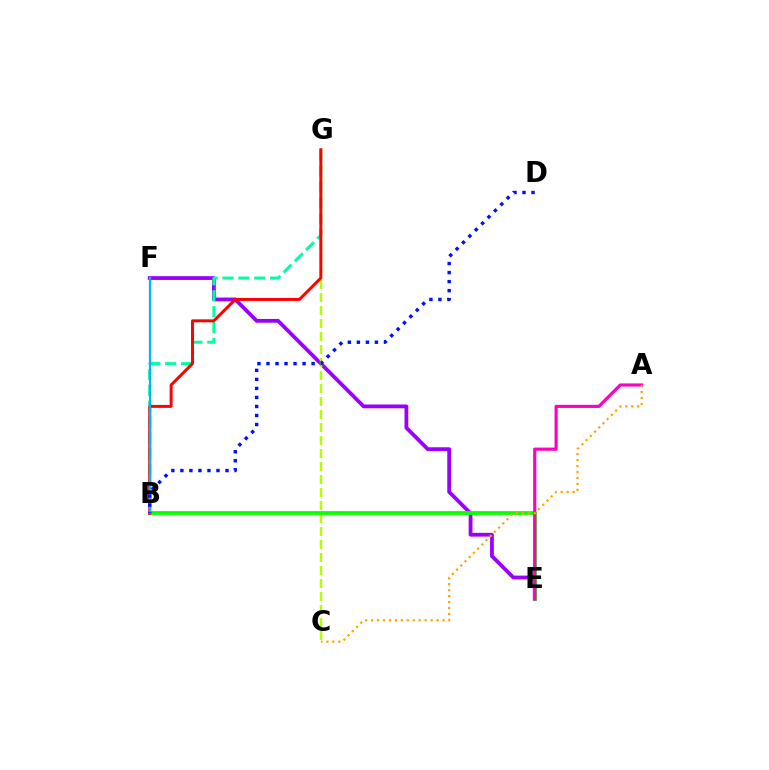{('E', 'F'): [{'color': '#9b00ff', 'line_style': 'solid', 'thickness': 2.73}], ('C', 'G'): [{'color': '#b3ff00', 'line_style': 'dashed', 'thickness': 1.77}], ('B', 'G'): [{'color': '#00ff9d', 'line_style': 'dashed', 'thickness': 2.16}, {'color': '#ff0000', 'line_style': 'solid', 'thickness': 2.13}], ('B', 'E'): [{'color': '#08ff00', 'line_style': 'solid', 'thickness': 2.69}], ('A', 'E'): [{'color': '#ff00bd', 'line_style': 'solid', 'thickness': 2.27}], ('B', 'F'): [{'color': '#00b5ff', 'line_style': 'solid', 'thickness': 1.59}], ('A', 'C'): [{'color': '#ffa500', 'line_style': 'dotted', 'thickness': 1.62}], ('B', 'D'): [{'color': '#0010ff', 'line_style': 'dotted', 'thickness': 2.45}]}